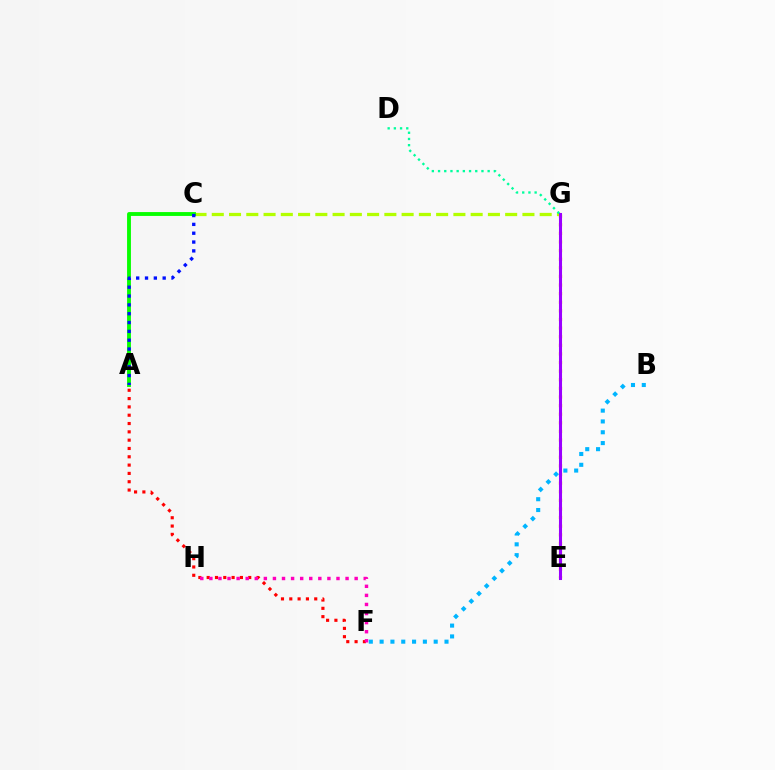{('E', 'G'): [{'color': '#ffa500', 'line_style': 'dotted', 'thickness': 2.34}, {'color': '#9b00ff', 'line_style': 'solid', 'thickness': 2.2}], ('A', 'F'): [{'color': '#ff0000', 'line_style': 'dotted', 'thickness': 2.26}], ('F', 'H'): [{'color': '#ff00bd', 'line_style': 'dotted', 'thickness': 2.47}], ('C', 'G'): [{'color': '#b3ff00', 'line_style': 'dashed', 'thickness': 2.34}], ('B', 'F'): [{'color': '#00b5ff', 'line_style': 'dotted', 'thickness': 2.94}], ('A', 'C'): [{'color': '#08ff00', 'line_style': 'solid', 'thickness': 2.78}, {'color': '#0010ff', 'line_style': 'dotted', 'thickness': 2.4}], ('D', 'G'): [{'color': '#00ff9d', 'line_style': 'dotted', 'thickness': 1.68}]}